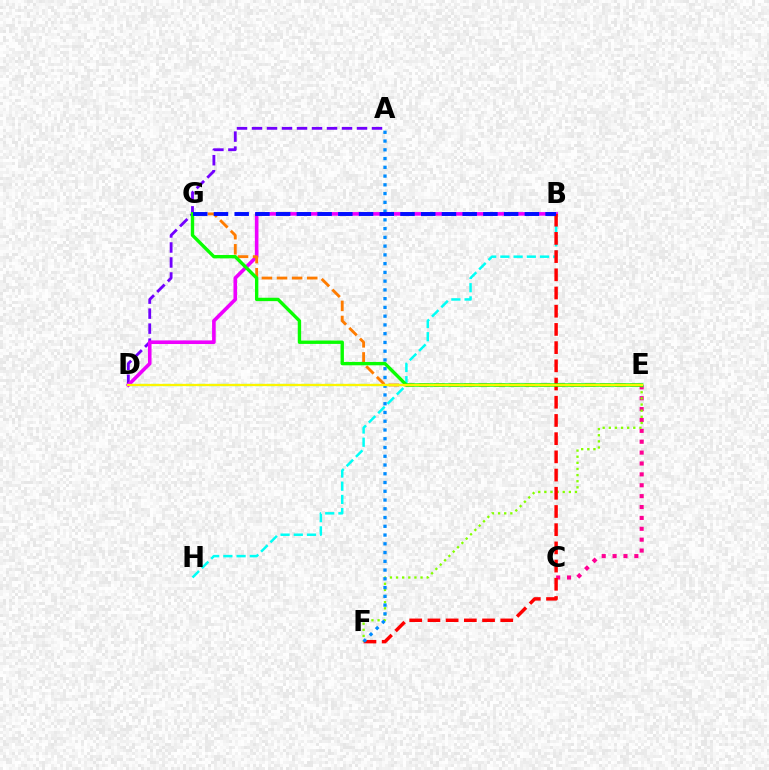{('A', 'D'): [{'color': '#7200ff', 'line_style': 'dashed', 'thickness': 2.04}], ('D', 'E'): [{'color': '#00ff74', 'line_style': 'dashed', 'thickness': 1.57}, {'color': '#fcf500', 'line_style': 'solid', 'thickness': 1.62}], ('C', 'E'): [{'color': '#ff0094', 'line_style': 'dotted', 'thickness': 2.96}], ('B', 'D'): [{'color': '#ee00ff', 'line_style': 'solid', 'thickness': 2.6}], ('E', 'F'): [{'color': '#84ff00', 'line_style': 'dotted', 'thickness': 1.66}], ('E', 'G'): [{'color': '#ff7c00', 'line_style': 'dashed', 'thickness': 2.05}, {'color': '#08ff00', 'line_style': 'solid', 'thickness': 2.43}], ('B', 'H'): [{'color': '#00fff6', 'line_style': 'dashed', 'thickness': 1.79}], ('B', 'F'): [{'color': '#ff0000', 'line_style': 'dashed', 'thickness': 2.47}], ('A', 'F'): [{'color': '#008cff', 'line_style': 'dotted', 'thickness': 2.38}], ('B', 'G'): [{'color': '#0010ff', 'line_style': 'dashed', 'thickness': 2.82}]}